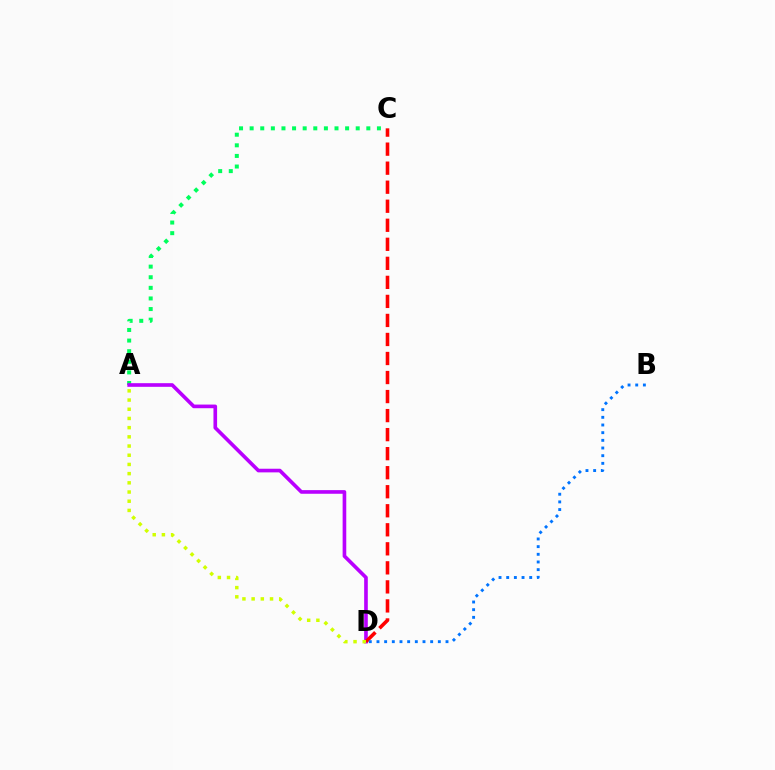{('A', 'C'): [{'color': '#00ff5c', 'line_style': 'dotted', 'thickness': 2.88}], ('A', 'D'): [{'color': '#b900ff', 'line_style': 'solid', 'thickness': 2.62}, {'color': '#d1ff00', 'line_style': 'dotted', 'thickness': 2.5}], ('C', 'D'): [{'color': '#ff0000', 'line_style': 'dashed', 'thickness': 2.59}], ('B', 'D'): [{'color': '#0074ff', 'line_style': 'dotted', 'thickness': 2.08}]}